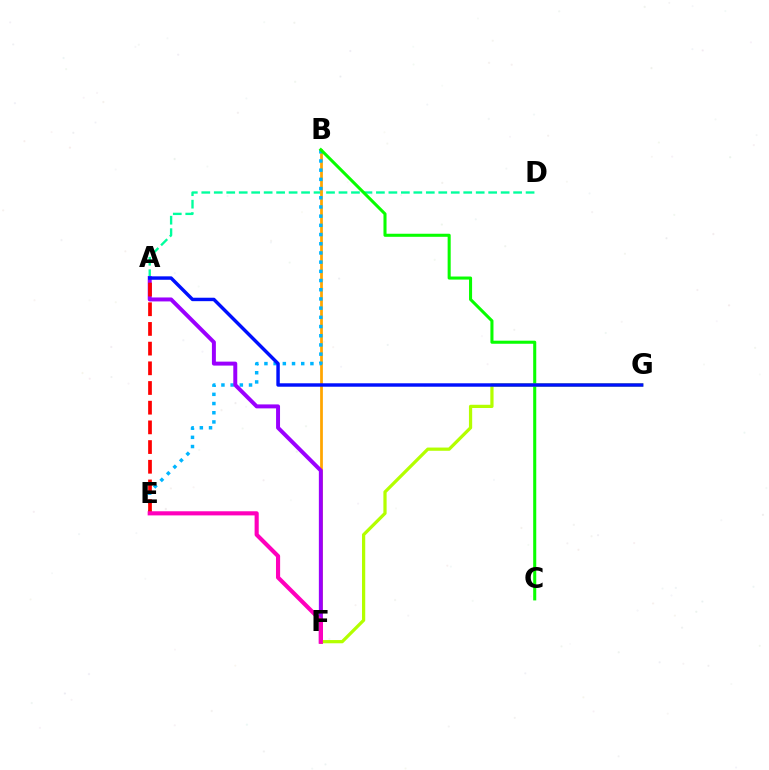{('A', 'D'): [{'color': '#00ff9d', 'line_style': 'dashed', 'thickness': 1.69}], ('B', 'F'): [{'color': '#ffa500', 'line_style': 'solid', 'thickness': 1.98}], ('B', 'E'): [{'color': '#00b5ff', 'line_style': 'dotted', 'thickness': 2.5}], ('A', 'F'): [{'color': '#9b00ff', 'line_style': 'solid', 'thickness': 2.85}], ('B', 'C'): [{'color': '#08ff00', 'line_style': 'solid', 'thickness': 2.2}], ('F', 'G'): [{'color': '#b3ff00', 'line_style': 'solid', 'thickness': 2.33}], ('A', 'G'): [{'color': '#0010ff', 'line_style': 'solid', 'thickness': 2.47}], ('A', 'E'): [{'color': '#ff0000', 'line_style': 'dashed', 'thickness': 2.67}], ('E', 'F'): [{'color': '#ff00bd', 'line_style': 'solid', 'thickness': 2.97}]}